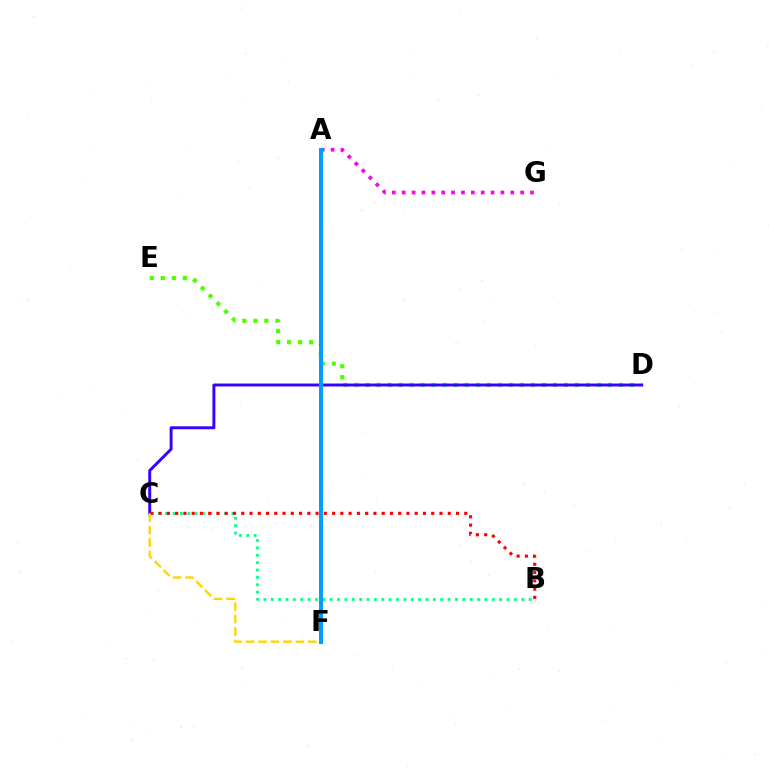{('B', 'C'): [{'color': '#00ff86', 'line_style': 'dotted', 'thickness': 2.0}, {'color': '#ff0000', 'line_style': 'dotted', 'thickness': 2.24}], ('D', 'E'): [{'color': '#4fff00', 'line_style': 'dotted', 'thickness': 2.99}], ('C', 'D'): [{'color': '#3700ff', 'line_style': 'solid', 'thickness': 2.12}], ('A', 'G'): [{'color': '#ff00ed', 'line_style': 'dotted', 'thickness': 2.68}], ('C', 'F'): [{'color': '#ffd500', 'line_style': 'dashed', 'thickness': 1.69}], ('A', 'F'): [{'color': '#009eff', 'line_style': 'solid', 'thickness': 2.91}]}